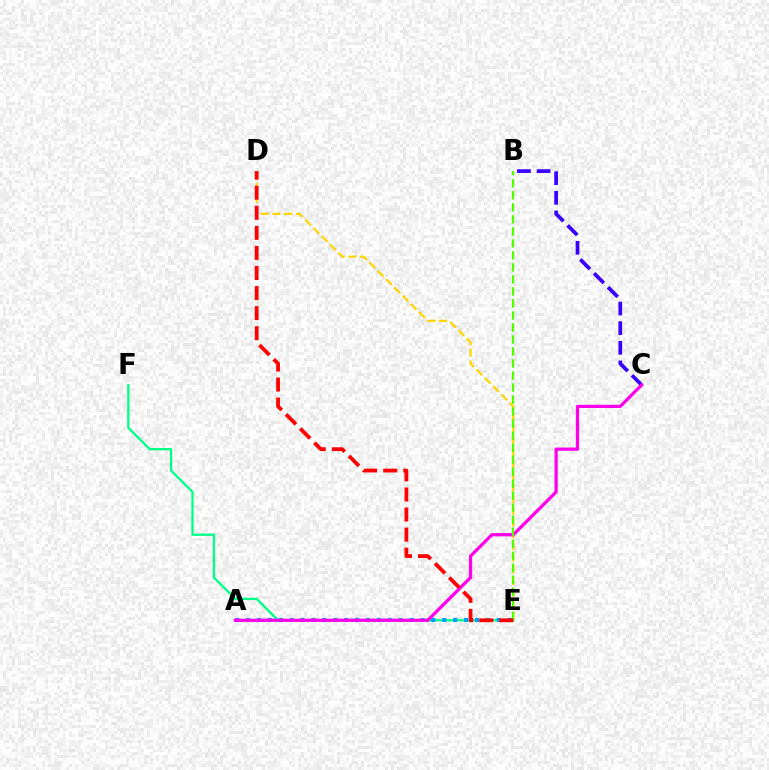{('E', 'F'): [{'color': '#00ff86', 'line_style': 'solid', 'thickness': 1.65}], ('D', 'E'): [{'color': '#ffd500', 'line_style': 'dashed', 'thickness': 1.59}, {'color': '#ff0000', 'line_style': 'dashed', 'thickness': 2.73}], ('B', 'C'): [{'color': '#3700ff', 'line_style': 'dashed', 'thickness': 2.67}], ('A', 'E'): [{'color': '#009eff', 'line_style': 'dotted', 'thickness': 2.96}], ('A', 'C'): [{'color': '#ff00ed', 'line_style': 'solid', 'thickness': 2.32}], ('B', 'E'): [{'color': '#4fff00', 'line_style': 'dashed', 'thickness': 1.63}]}